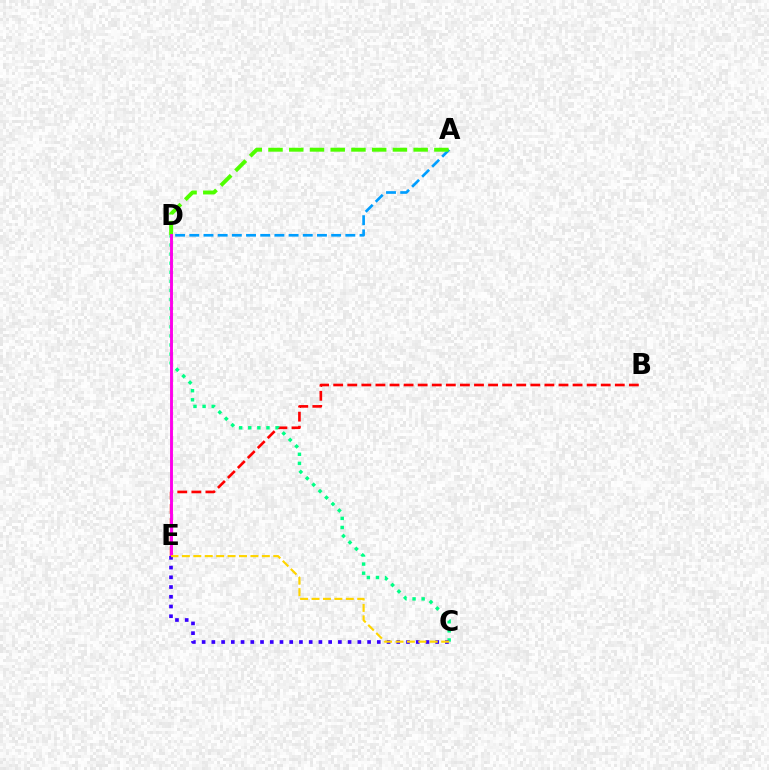{('A', 'D'): [{'color': '#009eff', 'line_style': 'dashed', 'thickness': 1.93}, {'color': '#4fff00', 'line_style': 'dashed', 'thickness': 2.82}], ('B', 'E'): [{'color': '#ff0000', 'line_style': 'dashed', 'thickness': 1.91}], ('C', 'D'): [{'color': '#00ff86', 'line_style': 'dotted', 'thickness': 2.47}], ('D', 'E'): [{'color': '#ff00ed', 'line_style': 'solid', 'thickness': 2.09}], ('C', 'E'): [{'color': '#3700ff', 'line_style': 'dotted', 'thickness': 2.64}, {'color': '#ffd500', 'line_style': 'dashed', 'thickness': 1.55}]}